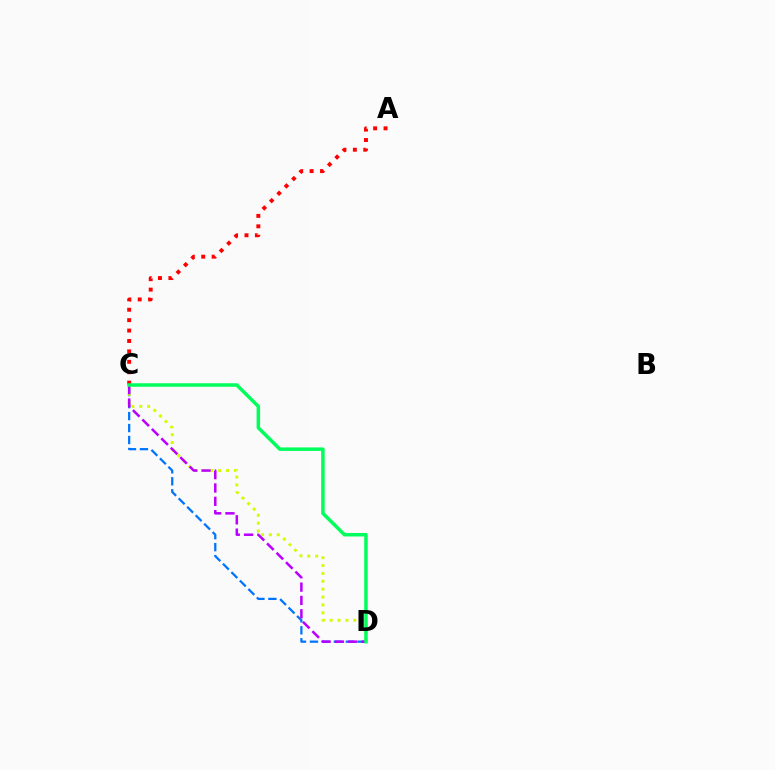{('A', 'C'): [{'color': '#ff0000', 'line_style': 'dotted', 'thickness': 2.83}], ('C', 'D'): [{'color': '#0074ff', 'line_style': 'dashed', 'thickness': 1.63}, {'color': '#d1ff00', 'line_style': 'dotted', 'thickness': 2.14}, {'color': '#b900ff', 'line_style': 'dashed', 'thickness': 1.81}, {'color': '#00ff5c', 'line_style': 'solid', 'thickness': 2.52}]}